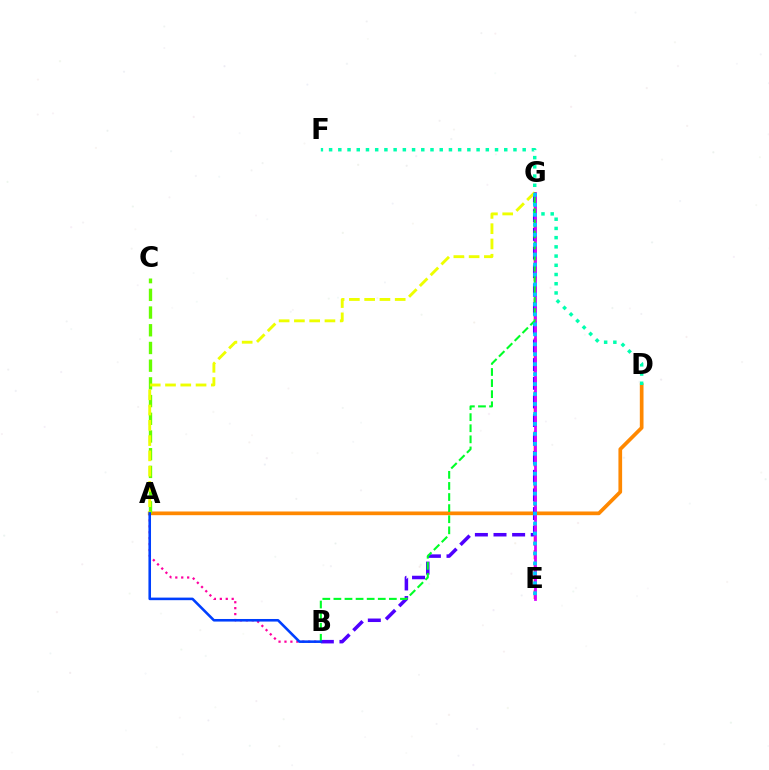{('A', 'B'): [{'color': '#ff00a0', 'line_style': 'dotted', 'thickness': 1.61}, {'color': '#003fff', 'line_style': 'solid', 'thickness': 1.85}], ('A', 'D'): [{'color': '#ff8800', 'line_style': 'solid', 'thickness': 2.66}], ('E', 'G'): [{'color': '#ff0000', 'line_style': 'dashed', 'thickness': 1.8}, {'color': '#d600ff', 'line_style': 'solid', 'thickness': 1.99}, {'color': '#00c7ff', 'line_style': 'dotted', 'thickness': 2.71}], ('B', 'G'): [{'color': '#4f00ff', 'line_style': 'dashed', 'thickness': 2.53}, {'color': '#00ff27', 'line_style': 'dashed', 'thickness': 1.51}], ('A', 'C'): [{'color': '#66ff00', 'line_style': 'dashed', 'thickness': 2.41}], ('D', 'F'): [{'color': '#00ffaf', 'line_style': 'dotted', 'thickness': 2.5}], ('A', 'G'): [{'color': '#eeff00', 'line_style': 'dashed', 'thickness': 2.07}]}